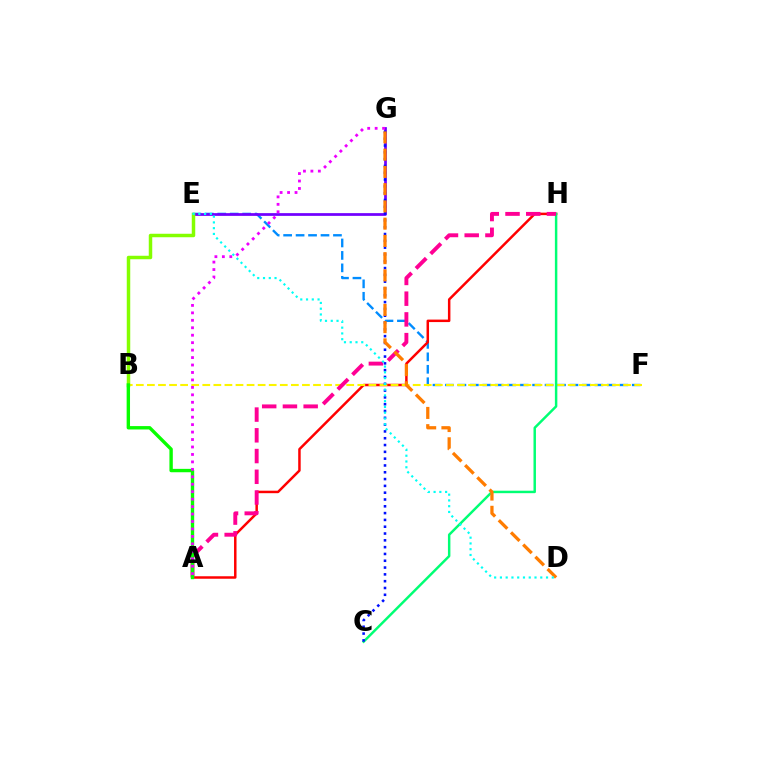{('E', 'F'): [{'color': '#008cff', 'line_style': 'dashed', 'thickness': 1.69}], ('E', 'G'): [{'color': '#7200ff', 'line_style': 'solid', 'thickness': 1.98}], ('A', 'H'): [{'color': '#ff0000', 'line_style': 'solid', 'thickness': 1.79}, {'color': '#ff0094', 'line_style': 'dashed', 'thickness': 2.82}], ('B', 'F'): [{'color': '#fcf500', 'line_style': 'dashed', 'thickness': 1.5}], ('B', 'E'): [{'color': '#84ff00', 'line_style': 'solid', 'thickness': 2.5}], ('C', 'H'): [{'color': '#00ff74', 'line_style': 'solid', 'thickness': 1.77}], ('C', 'G'): [{'color': '#0010ff', 'line_style': 'dotted', 'thickness': 1.85}], ('D', 'G'): [{'color': '#ff7c00', 'line_style': 'dashed', 'thickness': 2.34}], ('A', 'B'): [{'color': '#08ff00', 'line_style': 'solid', 'thickness': 2.44}], ('A', 'G'): [{'color': '#ee00ff', 'line_style': 'dotted', 'thickness': 2.02}], ('D', 'E'): [{'color': '#00fff6', 'line_style': 'dotted', 'thickness': 1.57}]}